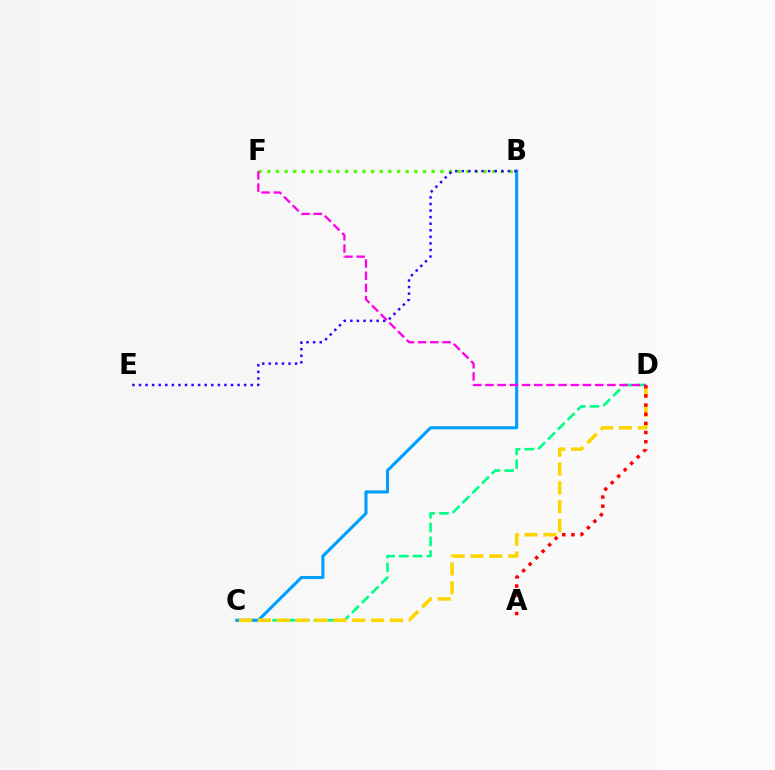{('C', 'D'): [{'color': '#00ff86', 'line_style': 'dashed', 'thickness': 1.88}, {'color': '#ffd500', 'line_style': 'dashed', 'thickness': 2.56}], ('B', 'F'): [{'color': '#4fff00', 'line_style': 'dotted', 'thickness': 2.35}], ('B', 'C'): [{'color': '#009eff', 'line_style': 'solid', 'thickness': 2.22}], ('B', 'E'): [{'color': '#3700ff', 'line_style': 'dotted', 'thickness': 1.79}], ('A', 'D'): [{'color': '#ff0000', 'line_style': 'dotted', 'thickness': 2.49}], ('D', 'F'): [{'color': '#ff00ed', 'line_style': 'dashed', 'thickness': 1.66}]}